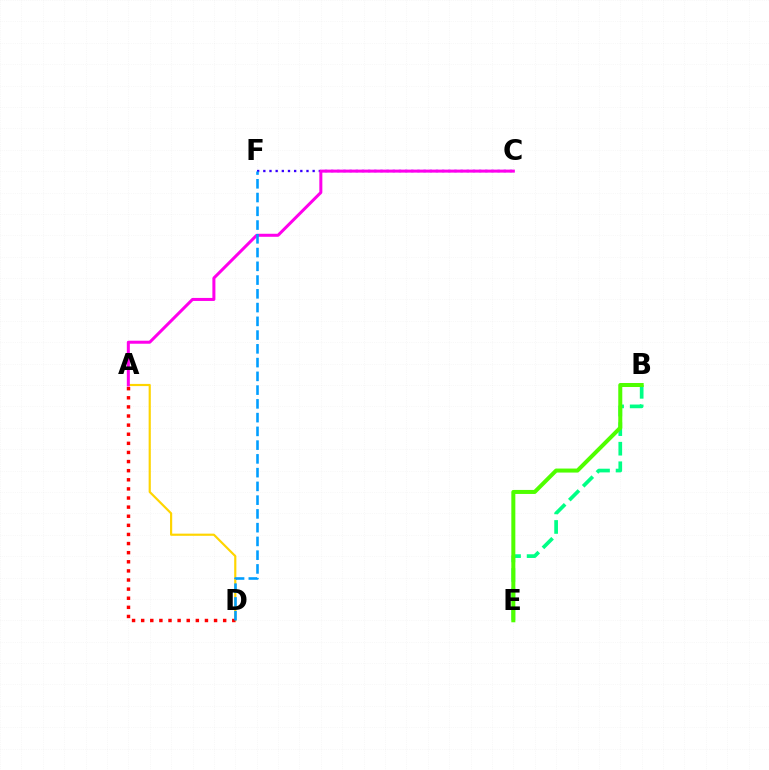{('B', 'E'): [{'color': '#00ff86', 'line_style': 'dashed', 'thickness': 2.66}, {'color': '#4fff00', 'line_style': 'solid', 'thickness': 2.89}], ('A', 'D'): [{'color': '#ffd500', 'line_style': 'solid', 'thickness': 1.56}, {'color': '#ff0000', 'line_style': 'dotted', 'thickness': 2.48}], ('C', 'F'): [{'color': '#3700ff', 'line_style': 'dotted', 'thickness': 1.68}], ('A', 'C'): [{'color': '#ff00ed', 'line_style': 'solid', 'thickness': 2.18}], ('D', 'F'): [{'color': '#009eff', 'line_style': 'dashed', 'thickness': 1.87}]}